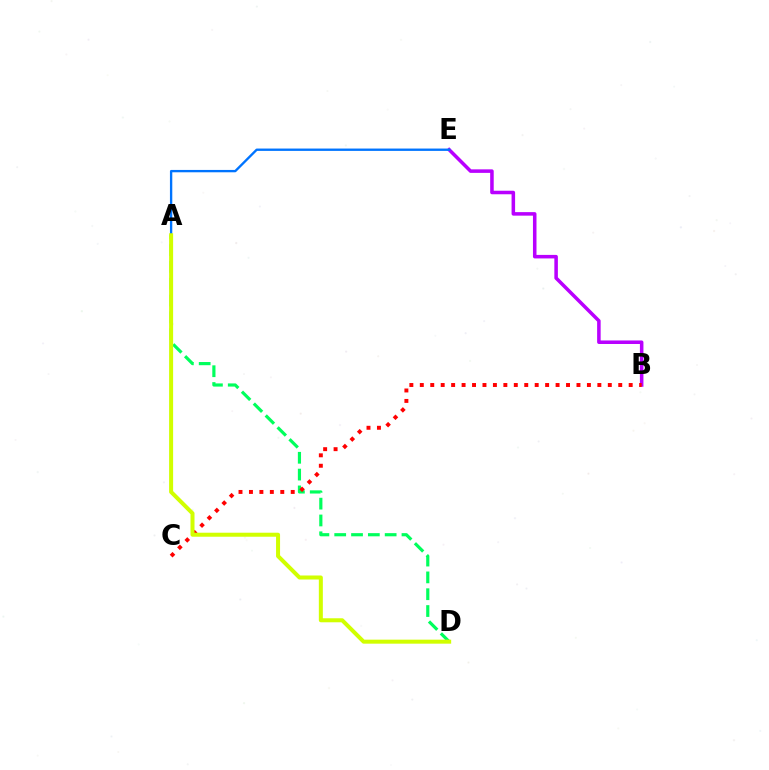{('B', 'E'): [{'color': '#b900ff', 'line_style': 'solid', 'thickness': 2.54}], ('A', 'E'): [{'color': '#0074ff', 'line_style': 'solid', 'thickness': 1.69}], ('A', 'D'): [{'color': '#00ff5c', 'line_style': 'dashed', 'thickness': 2.28}, {'color': '#d1ff00', 'line_style': 'solid', 'thickness': 2.89}], ('B', 'C'): [{'color': '#ff0000', 'line_style': 'dotted', 'thickness': 2.84}]}